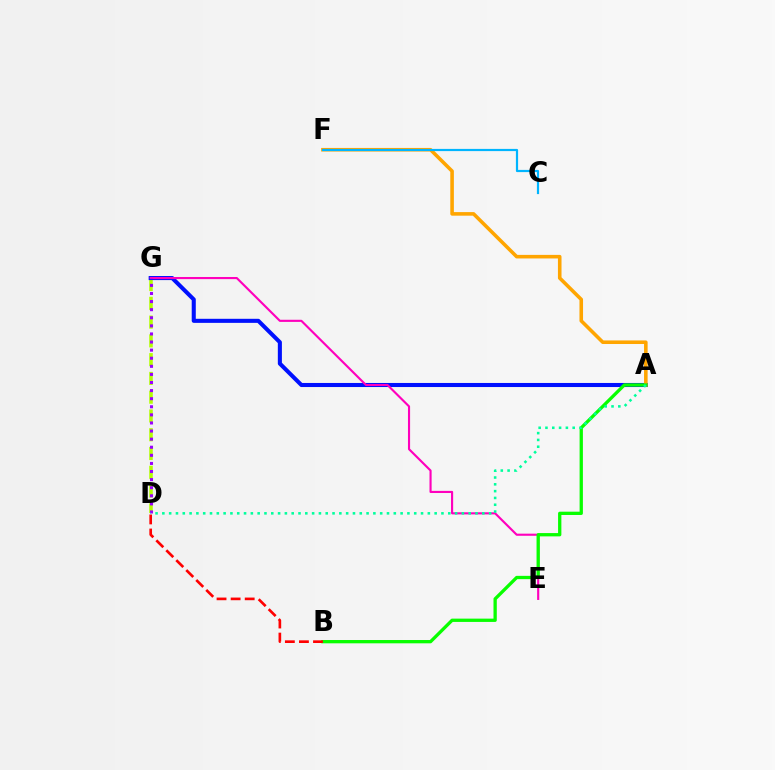{('D', 'G'): [{'color': '#b3ff00', 'line_style': 'dashed', 'thickness': 2.55}, {'color': '#9b00ff', 'line_style': 'dotted', 'thickness': 2.2}], ('A', 'G'): [{'color': '#0010ff', 'line_style': 'solid', 'thickness': 2.93}], ('A', 'F'): [{'color': '#ffa500', 'line_style': 'solid', 'thickness': 2.58}], ('E', 'G'): [{'color': '#ff00bd', 'line_style': 'solid', 'thickness': 1.53}], ('C', 'F'): [{'color': '#00b5ff', 'line_style': 'solid', 'thickness': 1.58}], ('A', 'B'): [{'color': '#08ff00', 'line_style': 'solid', 'thickness': 2.37}], ('B', 'D'): [{'color': '#ff0000', 'line_style': 'dashed', 'thickness': 1.91}], ('A', 'D'): [{'color': '#00ff9d', 'line_style': 'dotted', 'thickness': 1.85}]}